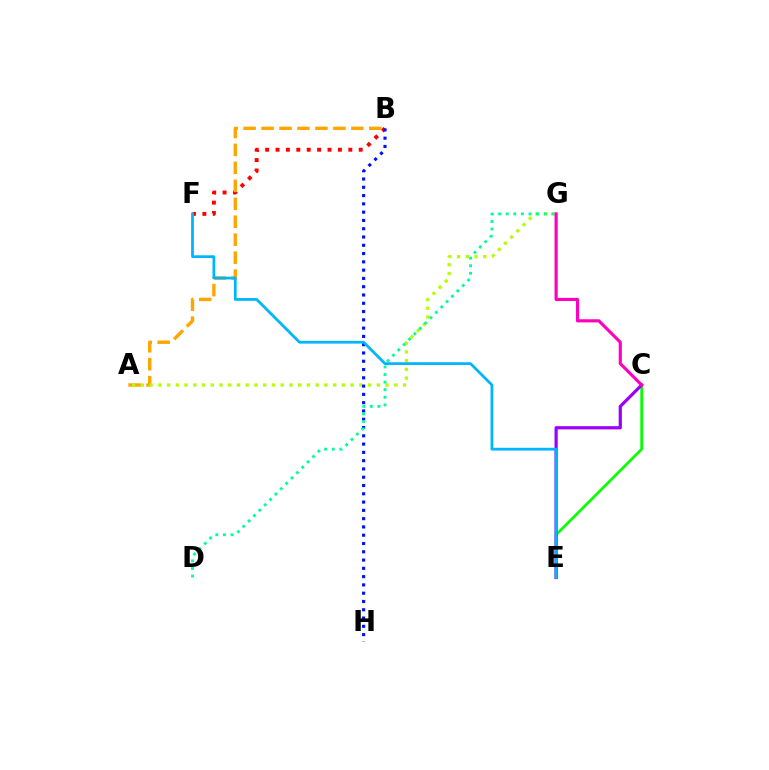{('B', 'F'): [{'color': '#ff0000', 'line_style': 'dotted', 'thickness': 2.83}], ('C', 'E'): [{'color': '#08ff00', 'line_style': 'solid', 'thickness': 1.96}, {'color': '#9b00ff', 'line_style': 'solid', 'thickness': 2.3}], ('A', 'B'): [{'color': '#ffa500', 'line_style': 'dashed', 'thickness': 2.44}], ('A', 'G'): [{'color': '#b3ff00', 'line_style': 'dotted', 'thickness': 2.37}], ('C', 'G'): [{'color': '#ff00bd', 'line_style': 'solid', 'thickness': 2.26}], ('B', 'H'): [{'color': '#0010ff', 'line_style': 'dotted', 'thickness': 2.25}], ('D', 'G'): [{'color': '#00ff9d', 'line_style': 'dotted', 'thickness': 2.06}], ('E', 'F'): [{'color': '#00b5ff', 'line_style': 'solid', 'thickness': 1.99}]}